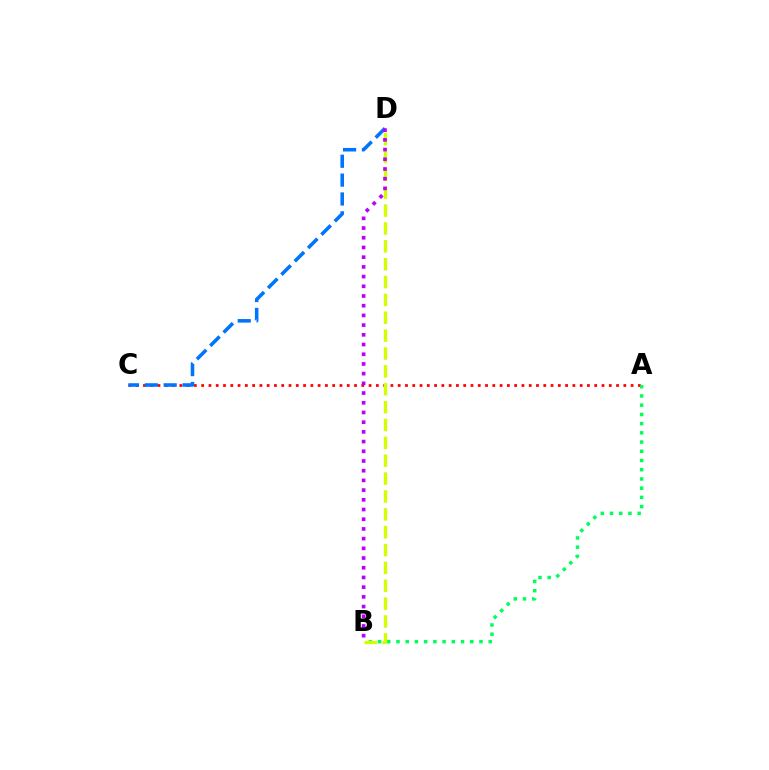{('A', 'C'): [{'color': '#ff0000', 'line_style': 'dotted', 'thickness': 1.98}], ('A', 'B'): [{'color': '#00ff5c', 'line_style': 'dotted', 'thickness': 2.51}], ('B', 'D'): [{'color': '#d1ff00', 'line_style': 'dashed', 'thickness': 2.43}, {'color': '#b900ff', 'line_style': 'dotted', 'thickness': 2.64}], ('C', 'D'): [{'color': '#0074ff', 'line_style': 'dashed', 'thickness': 2.56}]}